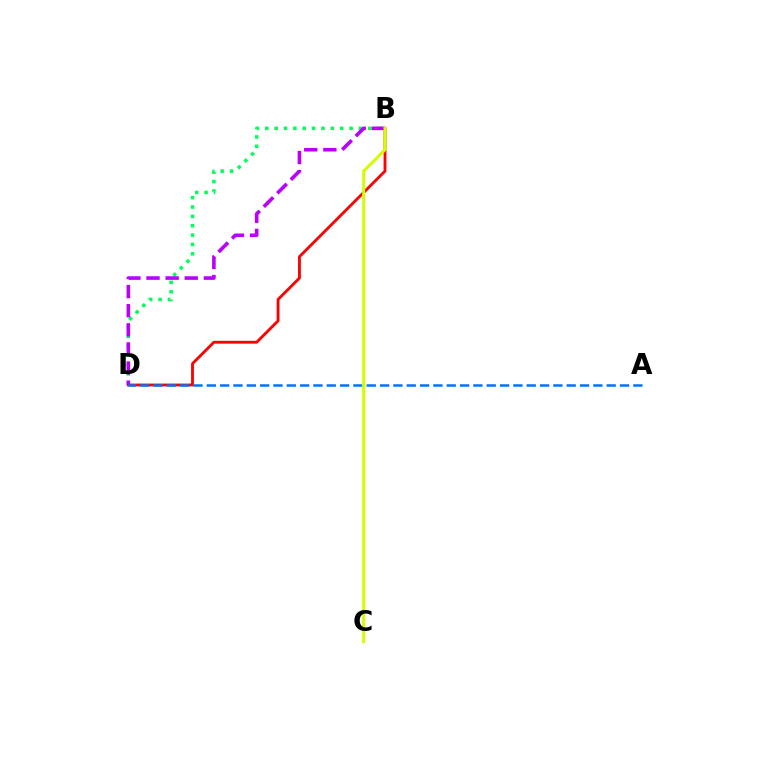{('B', 'D'): [{'color': '#ff0000', 'line_style': 'solid', 'thickness': 2.04}, {'color': '#00ff5c', 'line_style': 'dotted', 'thickness': 2.54}, {'color': '#b900ff', 'line_style': 'dashed', 'thickness': 2.6}], ('A', 'D'): [{'color': '#0074ff', 'line_style': 'dashed', 'thickness': 1.81}], ('B', 'C'): [{'color': '#d1ff00', 'line_style': 'solid', 'thickness': 2.16}]}